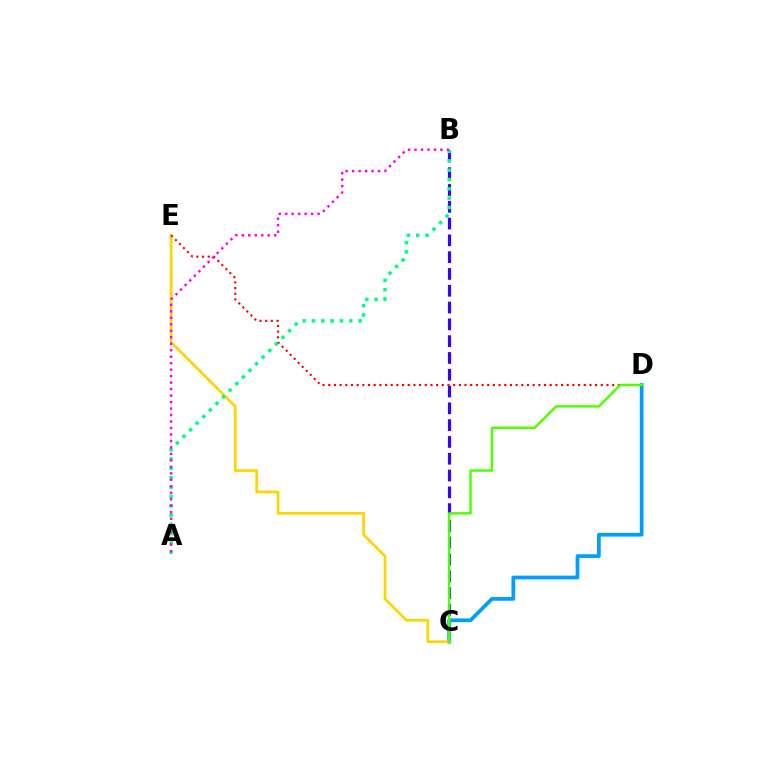{('B', 'C'): [{'color': '#3700ff', 'line_style': 'dashed', 'thickness': 2.28}], ('C', 'D'): [{'color': '#009eff', 'line_style': 'solid', 'thickness': 2.69}, {'color': '#4fff00', 'line_style': 'solid', 'thickness': 1.77}], ('C', 'E'): [{'color': '#ffd500', 'line_style': 'solid', 'thickness': 1.96}], ('D', 'E'): [{'color': '#ff0000', 'line_style': 'dotted', 'thickness': 1.54}], ('A', 'B'): [{'color': '#00ff86', 'line_style': 'dotted', 'thickness': 2.54}, {'color': '#ff00ed', 'line_style': 'dotted', 'thickness': 1.76}]}